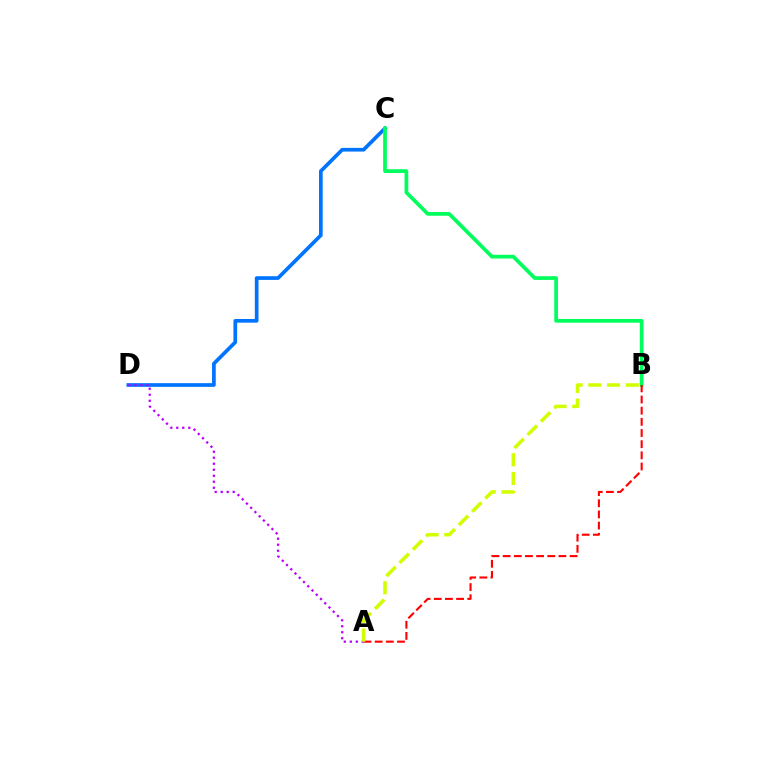{('C', 'D'): [{'color': '#0074ff', 'line_style': 'solid', 'thickness': 2.66}], ('B', 'C'): [{'color': '#00ff5c', 'line_style': 'solid', 'thickness': 2.68}], ('A', 'B'): [{'color': '#ff0000', 'line_style': 'dashed', 'thickness': 1.52}, {'color': '#d1ff00', 'line_style': 'dashed', 'thickness': 2.55}], ('A', 'D'): [{'color': '#b900ff', 'line_style': 'dotted', 'thickness': 1.63}]}